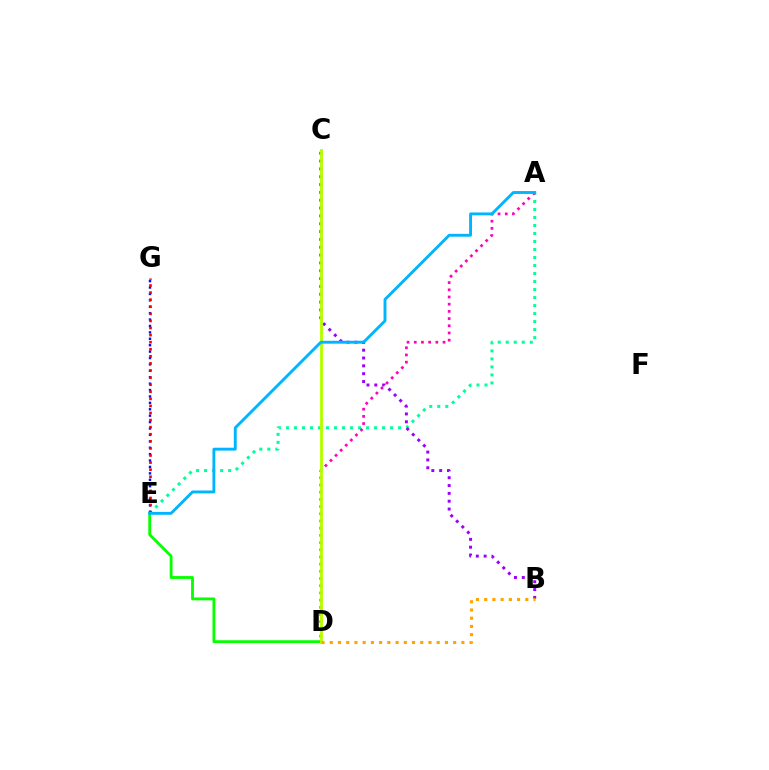{('A', 'E'): [{'color': '#00ff9d', 'line_style': 'dotted', 'thickness': 2.18}, {'color': '#00b5ff', 'line_style': 'solid', 'thickness': 2.08}], ('B', 'C'): [{'color': '#9b00ff', 'line_style': 'dotted', 'thickness': 2.13}], ('A', 'D'): [{'color': '#ff00bd', 'line_style': 'dotted', 'thickness': 1.95}], ('D', 'E'): [{'color': '#08ff00', 'line_style': 'solid', 'thickness': 2.05}], ('E', 'G'): [{'color': '#0010ff', 'line_style': 'dotted', 'thickness': 1.74}, {'color': '#ff0000', 'line_style': 'dotted', 'thickness': 1.92}], ('C', 'D'): [{'color': '#b3ff00', 'line_style': 'solid', 'thickness': 2.06}], ('B', 'D'): [{'color': '#ffa500', 'line_style': 'dotted', 'thickness': 2.23}]}